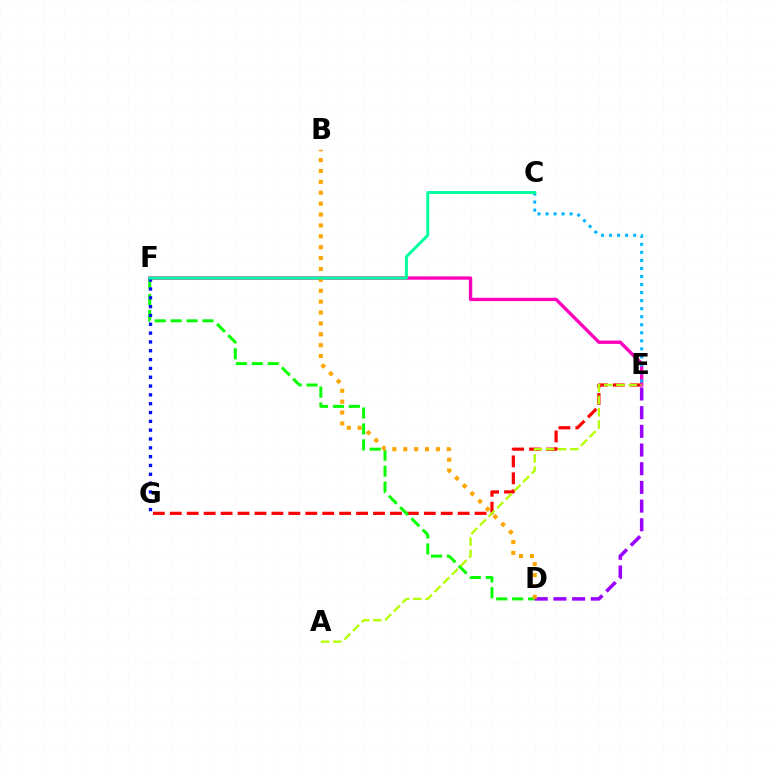{('E', 'G'): [{'color': '#ff0000', 'line_style': 'dashed', 'thickness': 2.3}], ('D', 'F'): [{'color': '#08ff00', 'line_style': 'dashed', 'thickness': 2.16}], ('E', 'F'): [{'color': '#ff00bd', 'line_style': 'solid', 'thickness': 2.41}], ('A', 'E'): [{'color': '#b3ff00', 'line_style': 'dashed', 'thickness': 1.66}], ('F', 'G'): [{'color': '#0010ff', 'line_style': 'dotted', 'thickness': 2.4}], ('C', 'E'): [{'color': '#00b5ff', 'line_style': 'dotted', 'thickness': 2.18}], ('D', 'E'): [{'color': '#9b00ff', 'line_style': 'dashed', 'thickness': 2.54}], ('B', 'D'): [{'color': '#ffa500', 'line_style': 'dotted', 'thickness': 2.96}], ('C', 'F'): [{'color': '#00ff9d', 'line_style': 'solid', 'thickness': 2.14}]}